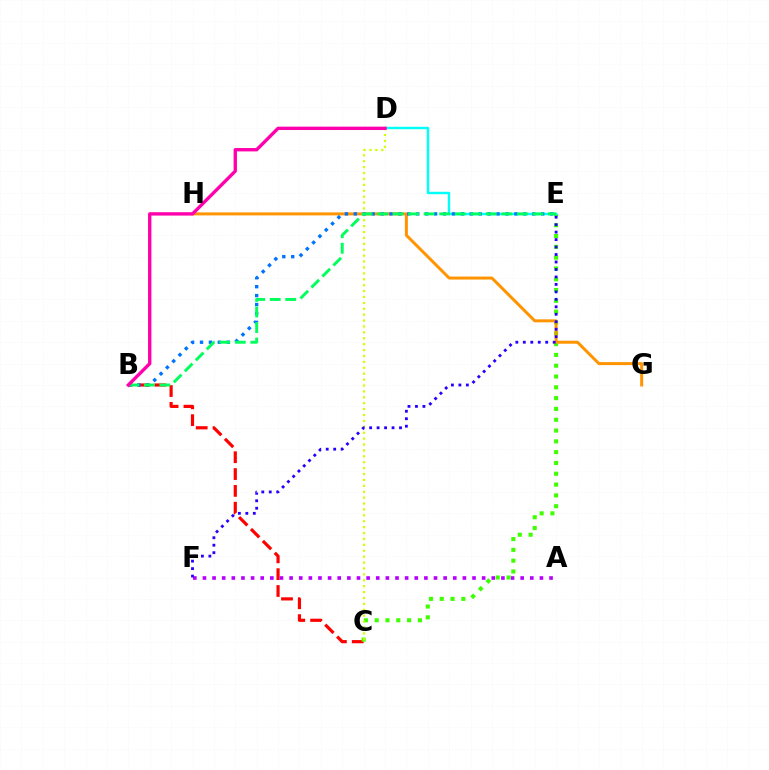{('B', 'C'): [{'color': '#ff0000', 'line_style': 'dashed', 'thickness': 2.29}], ('A', 'F'): [{'color': '#b900ff', 'line_style': 'dotted', 'thickness': 2.62}], ('C', 'E'): [{'color': '#3dff00', 'line_style': 'dotted', 'thickness': 2.94}], ('C', 'D'): [{'color': '#d1ff00', 'line_style': 'dotted', 'thickness': 1.6}], ('G', 'H'): [{'color': '#ff9400', 'line_style': 'solid', 'thickness': 2.15}], ('D', 'E'): [{'color': '#00fff6', 'line_style': 'solid', 'thickness': 1.75}], ('B', 'E'): [{'color': '#0074ff', 'line_style': 'dotted', 'thickness': 2.42}, {'color': '#00ff5c', 'line_style': 'dashed', 'thickness': 2.11}], ('E', 'F'): [{'color': '#2500ff', 'line_style': 'dotted', 'thickness': 2.03}], ('B', 'D'): [{'color': '#ff00ac', 'line_style': 'solid', 'thickness': 2.41}]}